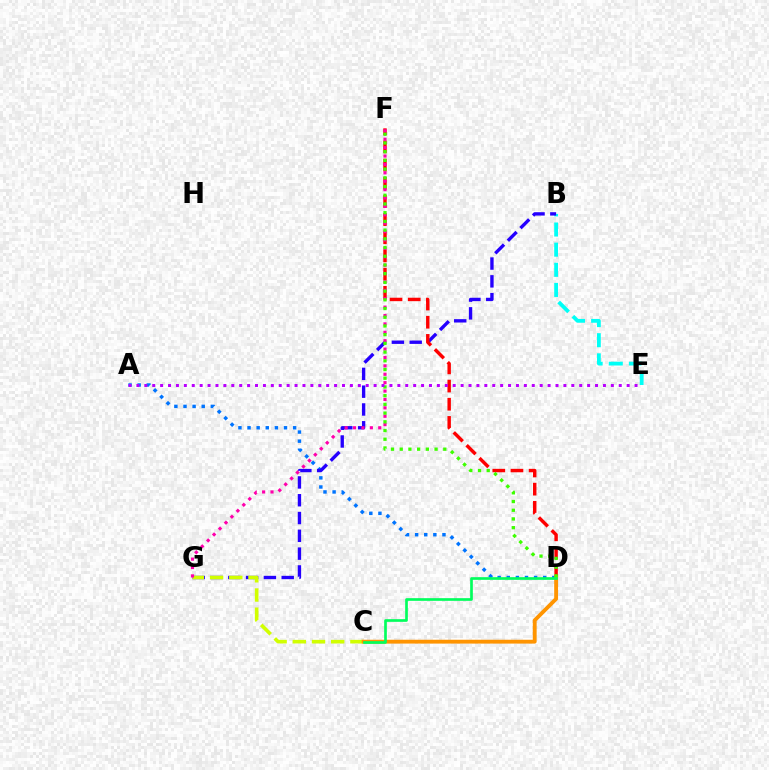{('A', 'D'): [{'color': '#0074ff', 'line_style': 'dotted', 'thickness': 2.48}], ('B', 'E'): [{'color': '#00fff6', 'line_style': 'dashed', 'thickness': 2.74}], ('B', 'G'): [{'color': '#2500ff', 'line_style': 'dashed', 'thickness': 2.42}], ('D', 'F'): [{'color': '#ff0000', 'line_style': 'dashed', 'thickness': 2.47}, {'color': '#3dff00', 'line_style': 'dotted', 'thickness': 2.37}], ('C', 'G'): [{'color': '#d1ff00', 'line_style': 'dashed', 'thickness': 2.61}], ('C', 'D'): [{'color': '#ff9400', 'line_style': 'solid', 'thickness': 2.77}, {'color': '#00ff5c', 'line_style': 'solid', 'thickness': 1.93}], ('F', 'G'): [{'color': '#ff00ac', 'line_style': 'dotted', 'thickness': 2.28}], ('A', 'E'): [{'color': '#b900ff', 'line_style': 'dotted', 'thickness': 2.15}]}